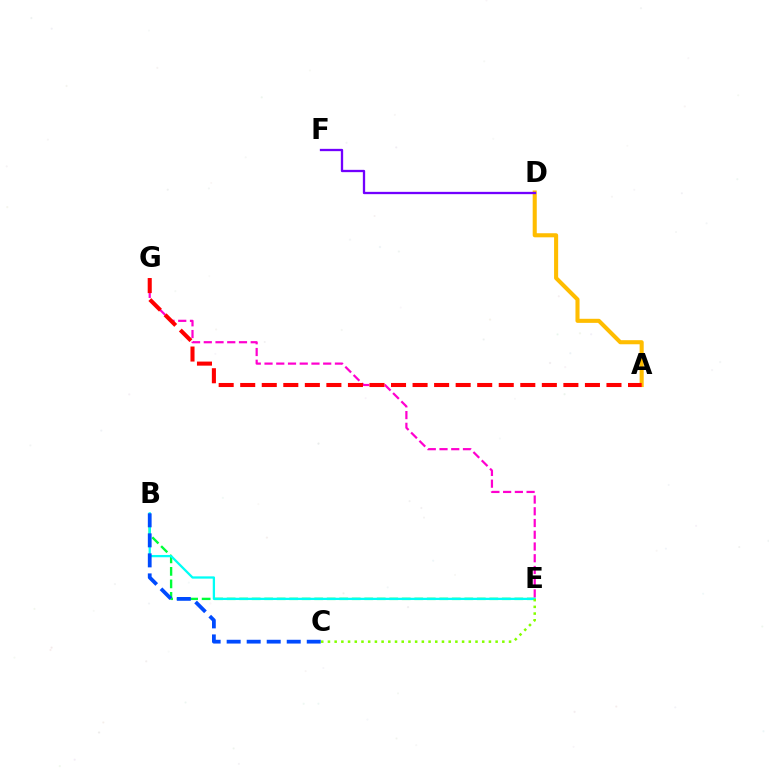{('B', 'E'): [{'color': '#00ff39', 'line_style': 'dashed', 'thickness': 1.7}, {'color': '#00fff6', 'line_style': 'solid', 'thickness': 1.64}], ('E', 'G'): [{'color': '#ff00cf', 'line_style': 'dashed', 'thickness': 1.59}], ('A', 'D'): [{'color': '#ffbd00', 'line_style': 'solid', 'thickness': 2.93}], ('A', 'G'): [{'color': '#ff0000', 'line_style': 'dashed', 'thickness': 2.93}], ('C', 'E'): [{'color': '#84ff00', 'line_style': 'dotted', 'thickness': 1.82}], ('B', 'C'): [{'color': '#004bff', 'line_style': 'dashed', 'thickness': 2.72}], ('D', 'F'): [{'color': '#7200ff', 'line_style': 'solid', 'thickness': 1.66}]}